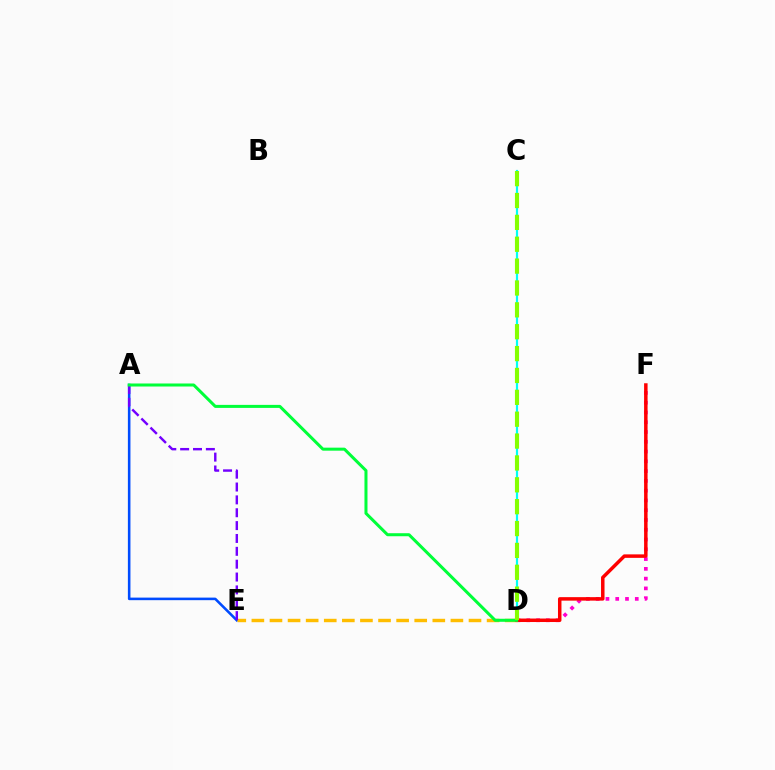{('D', 'F'): [{'color': '#ff00cf', 'line_style': 'dotted', 'thickness': 2.66}, {'color': '#ff0000', 'line_style': 'solid', 'thickness': 2.51}], ('A', 'E'): [{'color': '#004bff', 'line_style': 'solid', 'thickness': 1.85}, {'color': '#7200ff', 'line_style': 'dashed', 'thickness': 1.75}], ('D', 'E'): [{'color': '#ffbd00', 'line_style': 'dashed', 'thickness': 2.46}], ('C', 'D'): [{'color': '#00fff6', 'line_style': 'solid', 'thickness': 1.58}, {'color': '#84ff00', 'line_style': 'dashed', 'thickness': 2.97}], ('A', 'D'): [{'color': '#00ff39', 'line_style': 'solid', 'thickness': 2.18}]}